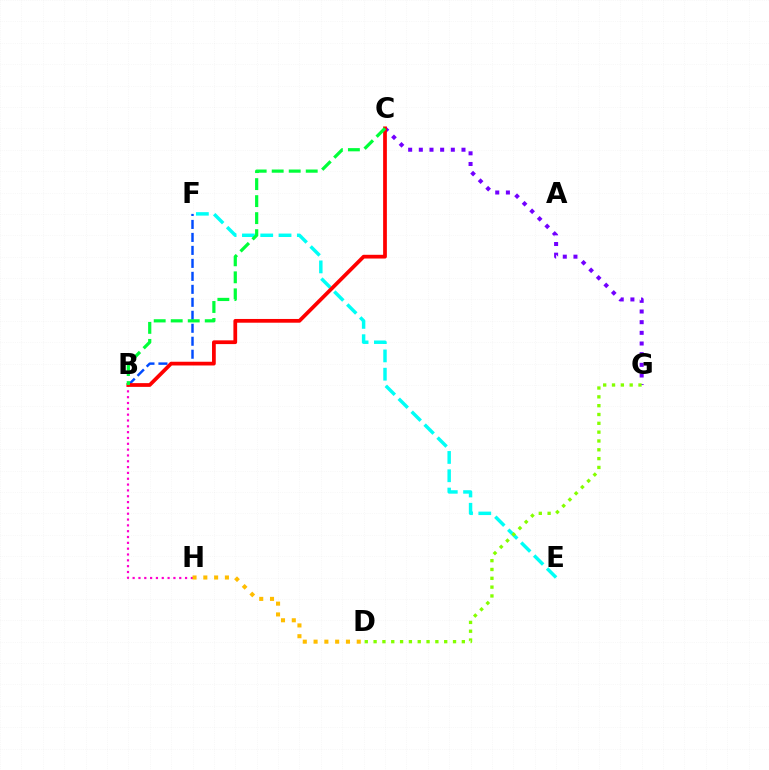{('B', 'H'): [{'color': '#ff00cf', 'line_style': 'dotted', 'thickness': 1.58}], ('C', 'G'): [{'color': '#7200ff', 'line_style': 'dotted', 'thickness': 2.9}], ('D', 'H'): [{'color': '#ffbd00', 'line_style': 'dotted', 'thickness': 2.93}], ('B', 'F'): [{'color': '#004bff', 'line_style': 'dashed', 'thickness': 1.76}], ('E', 'F'): [{'color': '#00fff6', 'line_style': 'dashed', 'thickness': 2.49}], ('D', 'G'): [{'color': '#84ff00', 'line_style': 'dotted', 'thickness': 2.4}], ('B', 'C'): [{'color': '#ff0000', 'line_style': 'solid', 'thickness': 2.69}, {'color': '#00ff39', 'line_style': 'dashed', 'thickness': 2.31}]}